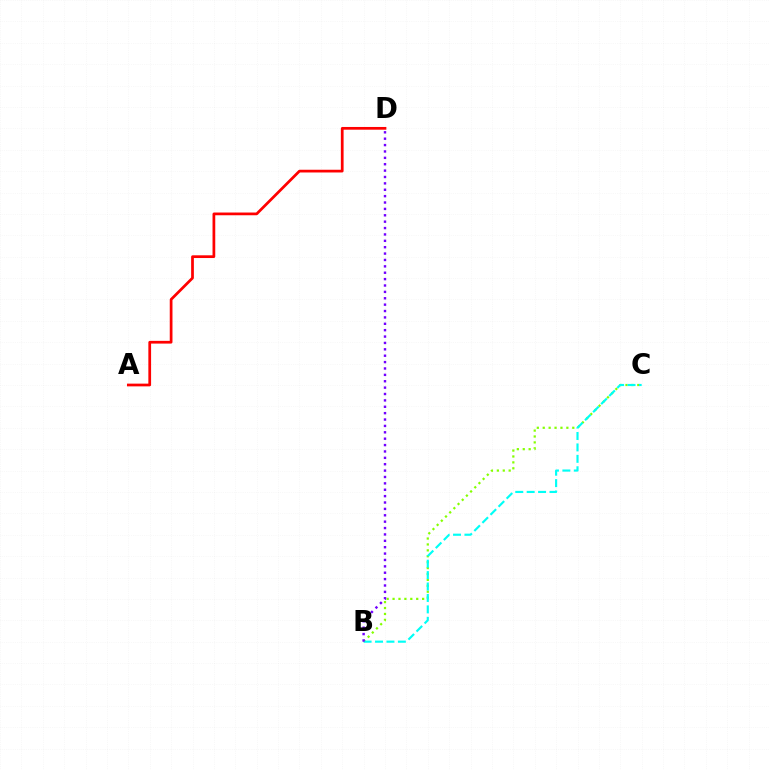{('A', 'D'): [{'color': '#ff0000', 'line_style': 'solid', 'thickness': 1.97}], ('B', 'C'): [{'color': '#84ff00', 'line_style': 'dotted', 'thickness': 1.61}, {'color': '#00fff6', 'line_style': 'dashed', 'thickness': 1.55}], ('B', 'D'): [{'color': '#7200ff', 'line_style': 'dotted', 'thickness': 1.73}]}